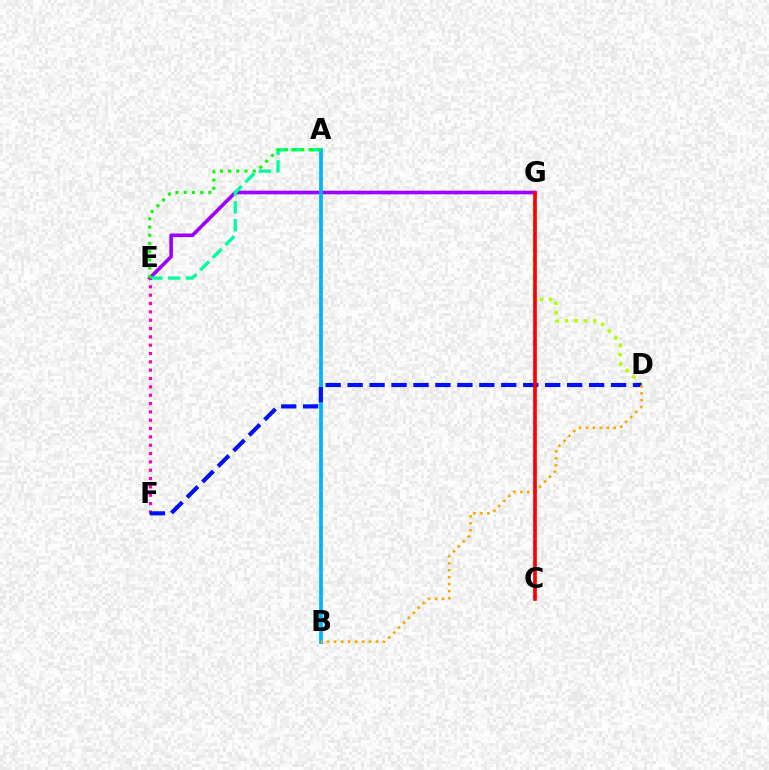{('D', 'G'): [{'color': '#b3ff00', 'line_style': 'dotted', 'thickness': 2.54}], ('E', 'G'): [{'color': '#9b00ff', 'line_style': 'solid', 'thickness': 2.6}], ('A', 'B'): [{'color': '#00b5ff', 'line_style': 'solid', 'thickness': 2.71}], ('A', 'E'): [{'color': '#00ff9d', 'line_style': 'dashed', 'thickness': 2.42}, {'color': '#08ff00', 'line_style': 'dotted', 'thickness': 2.23}], ('E', 'F'): [{'color': '#ff00bd', 'line_style': 'dotted', 'thickness': 2.27}], ('D', 'F'): [{'color': '#0010ff', 'line_style': 'dashed', 'thickness': 2.98}], ('B', 'D'): [{'color': '#ffa500', 'line_style': 'dotted', 'thickness': 1.89}], ('C', 'G'): [{'color': '#ff0000', 'line_style': 'solid', 'thickness': 2.65}]}